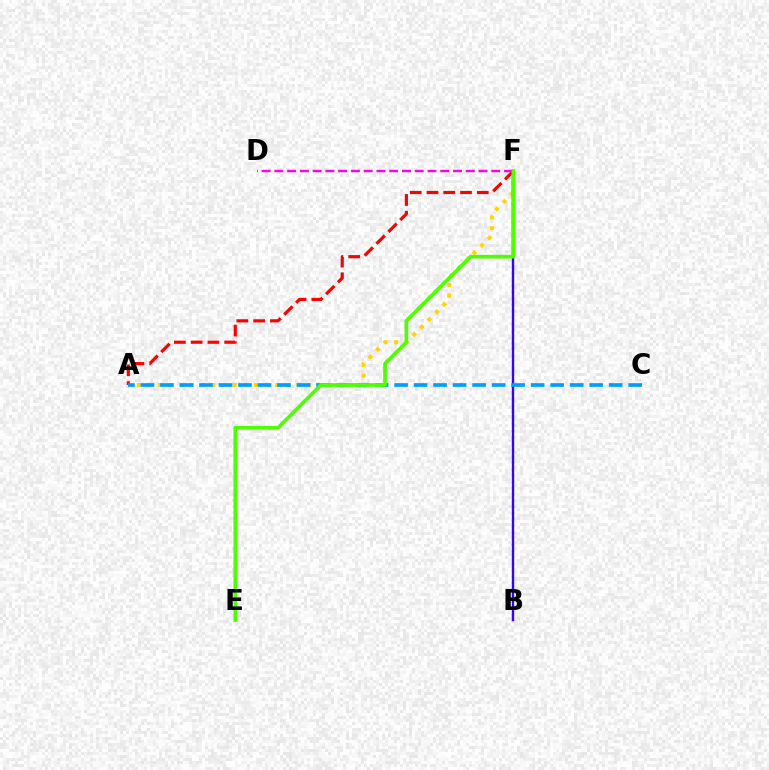{('A', 'F'): [{'color': '#ffd500', 'line_style': 'dotted', 'thickness': 2.89}, {'color': '#ff0000', 'line_style': 'dashed', 'thickness': 2.28}], ('B', 'F'): [{'color': '#00ff86', 'line_style': 'dotted', 'thickness': 1.72}, {'color': '#3700ff', 'line_style': 'solid', 'thickness': 1.69}], ('A', 'C'): [{'color': '#009eff', 'line_style': 'dashed', 'thickness': 2.65}], ('D', 'F'): [{'color': '#ff00ed', 'line_style': 'dashed', 'thickness': 1.73}], ('E', 'F'): [{'color': '#4fff00', 'line_style': 'solid', 'thickness': 2.64}]}